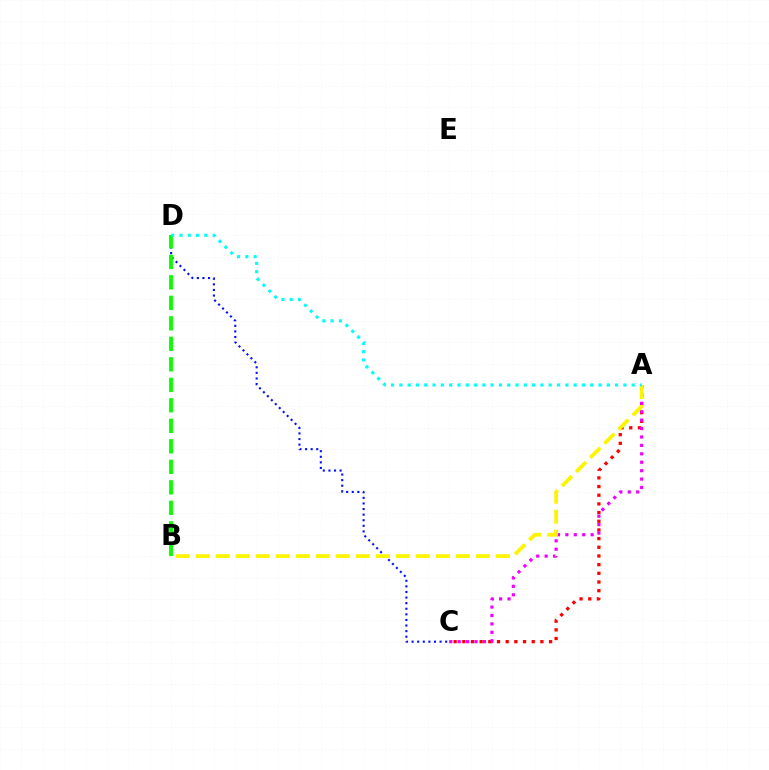{('A', 'C'): [{'color': '#ff0000', 'line_style': 'dotted', 'thickness': 2.36}, {'color': '#ee00ff', 'line_style': 'dotted', 'thickness': 2.29}], ('C', 'D'): [{'color': '#0010ff', 'line_style': 'dotted', 'thickness': 1.52}], ('B', 'D'): [{'color': '#08ff00', 'line_style': 'dashed', 'thickness': 2.79}], ('A', 'B'): [{'color': '#fcf500', 'line_style': 'dashed', 'thickness': 2.72}], ('A', 'D'): [{'color': '#00fff6', 'line_style': 'dotted', 'thickness': 2.25}]}